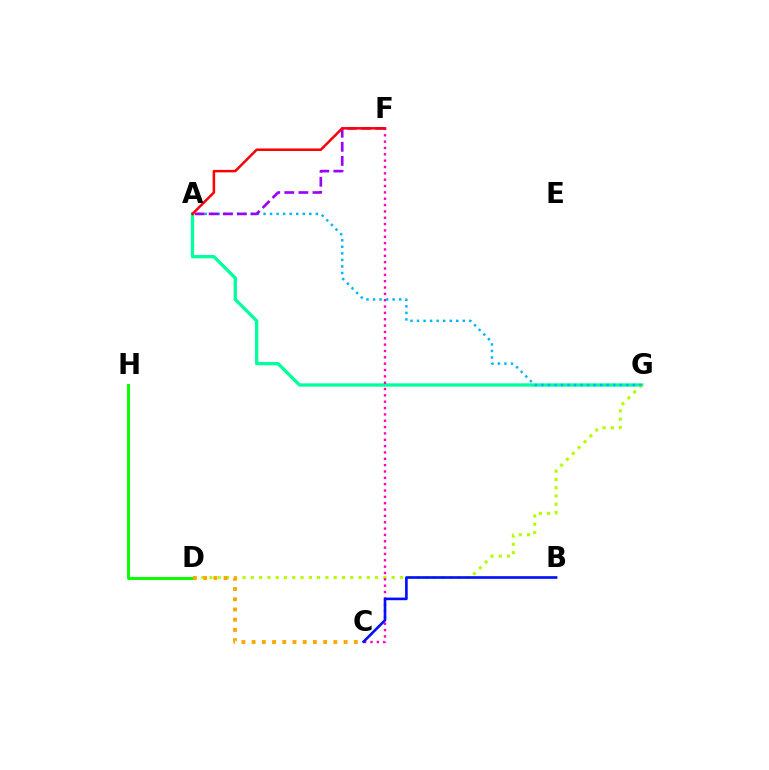{('A', 'G'): [{'color': '#00ff9d', 'line_style': 'solid', 'thickness': 2.38}, {'color': '#00b5ff', 'line_style': 'dotted', 'thickness': 1.78}], ('D', 'G'): [{'color': '#b3ff00', 'line_style': 'dotted', 'thickness': 2.25}], ('D', 'H'): [{'color': '#08ff00', 'line_style': 'solid', 'thickness': 2.13}], ('C', 'F'): [{'color': '#ff00bd', 'line_style': 'dotted', 'thickness': 1.72}], ('B', 'C'): [{'color': '#0010ff', 'line_style': 'solid', 'thickness': 1.9}], ('A', 'F'): [{'color': '#9b00ff', 'line_style': 'dashed', 'thickness': 1.91}, {'color': '#ff0000', 'line_style': 'solid', 'thickness': 1.8}], ('C', 'D'): [{'color': '#ffa500', 'line_style': 'dotted', 'thickness': 2.78}]}